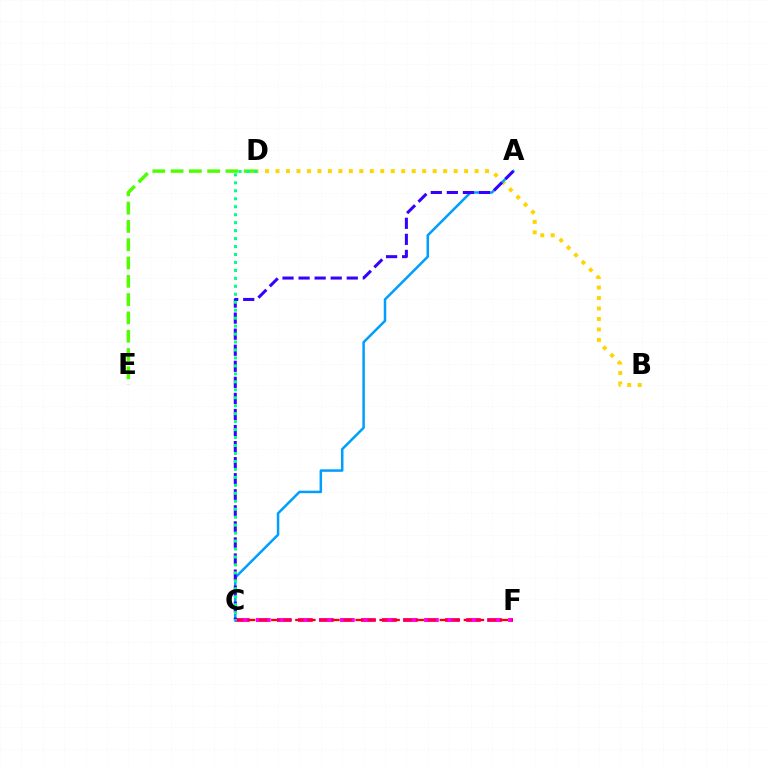{('C', 'F'): [{'color': '#ff00ed', 'line_style': 'dashed', 'thickness': 2.85}, {'color': '#ff0000', 'line_style': 'dashed', 'thickness': 1.63}], ('B', 'D'): [{'color': '#ffd500', 'line_style': 'dotted', 'thickness': 2.85}], ('A', 'C'): [{'color': '#009eff', 'line_style': 'solid', 'thickness': 1.81}, {'color': '#3700ff', 'line_style': 'dashed', 'thickness': 2.18}], ('D', 'E'): [{'color': '#4fff00', 'line_style': 'dashed', 'thickness': 2.49}], ('C', 'D'): [{'color': '#00ff86', 'line_style': 'dotted', 'thickness': 2.16}]}